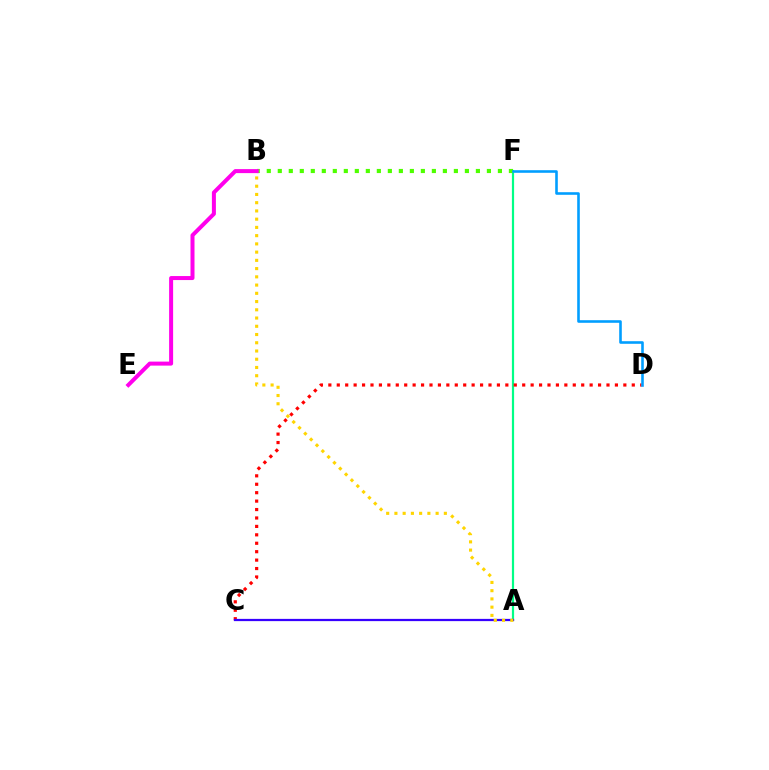{('A', 'F'): [{'color': '#00ff86', 'line_style': 'solid', 'thickness': 1.59}], ('C', 'D'): [{'color': '#ff0000', 'line_style': 'dotted', 'thickness': 2.29}], ('B', 'F'): [{'color': '#4fff00', 'line_style': 'dotted', 'thickness': 2.99}], ('D', 'F'): [{'color': '#009eff', 'line_style': 'solid', 'thickness': 1.87}], ('A', 'C'): [{'color': '#3700ff', 'line_style': 'solid', 'thickness': 1.61}], ('A', 'B'): [{'color': '#ffd500', 'line_style': 'dotted', 'thickness': 2.24}], ('B', 'E'): [{'color': '#ff00ed', 'line_style': 'solid', 'thickness': 2.88}]}